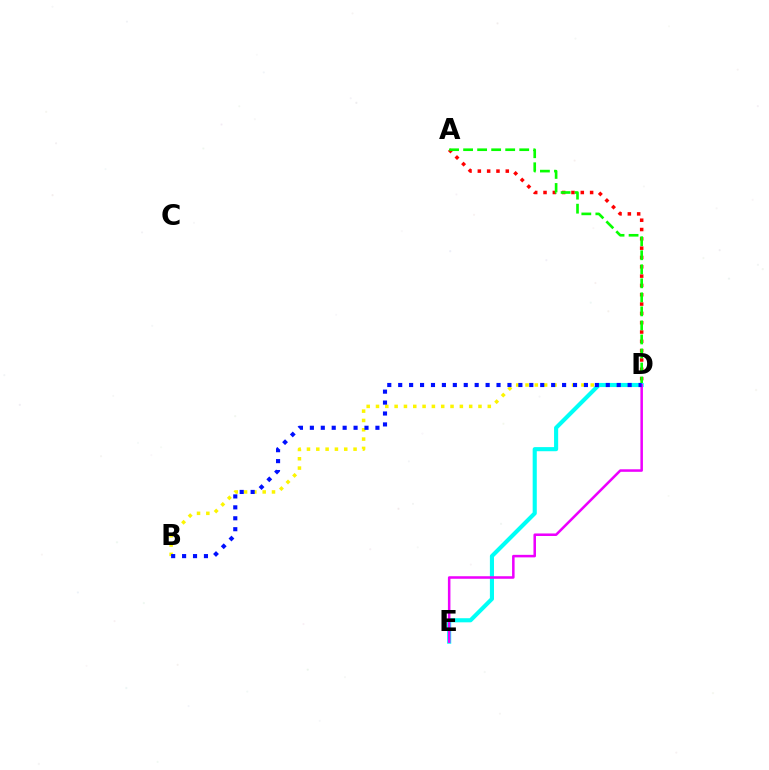{('A', 'D'): [{'color': '#ff0000', 'line_style': 'dotted', 'thickness': 2.53}, {'color': '#08ff00', 'line_style': 'dashed', 'thickness': 1.91}], ('B', 'D'): [{'color': '#fcf500', 'line_style': 'dotted', 'thickness': 2.53}, {'color': '#0010ff', 'line_style': 'dotted', 'thickness': 2.97}], ('D', 'E'): [{'color': '#00fff6', 'line_style': 'solid', 'thickness': 2.96}, {'color': '#ee00ff', 'line_style': 'solid', 'thickness': 1.82}]}